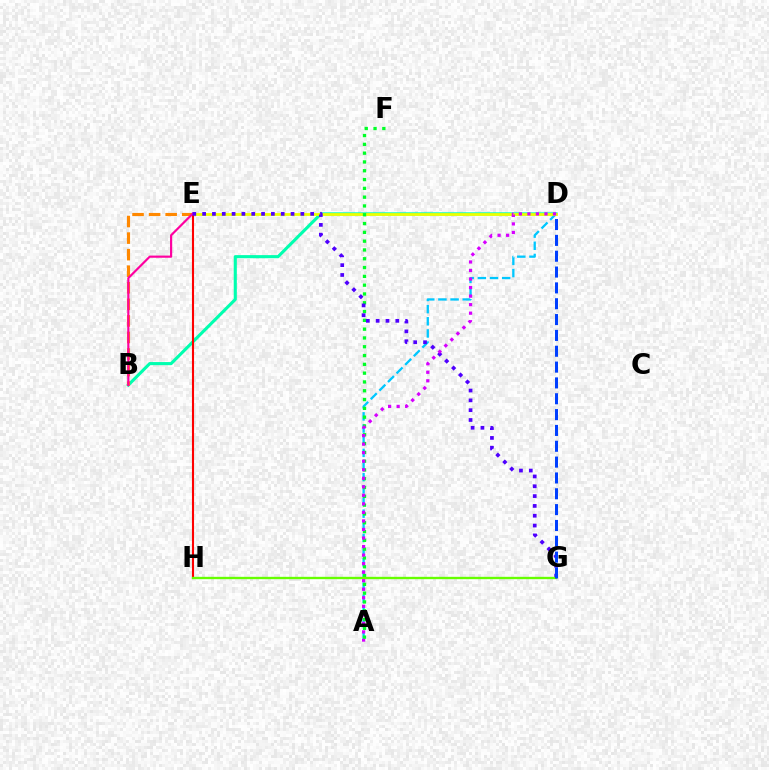{('B', 'D'): [{'color': '#00ffaf', 'line_style': 'solid', 'thickness': 2.23}], ('A', 'D'): [{'color': '#00c7ff', 'line_style': 'dashed', 'thickness': 1.65}, {'color': '#d600ff', 'line_style': 'dotted', 'thickness': 2.32}], ('D', 'E'): [{'color': '#eeff00', 'line_style': 'solid', 'thickness': 1.99}], ('B', 'E'): [{'color': '#ff8800', 'line_style': 'dashed', 'thickness': 2.25}, {'color': '#ff00a0', 'line_style': 'solid', 'thickness': 1.57}], ('A', 'F'): [{'color': '#00ff27', 'line_style': 'dotted', 'thickness': 2.39}], ('E', 'H'): [{'color': '#ff0000', 'line_style': 'solid', 'thickness': 1.52}], ('E', 'G'): [{'color': '#4f00ff', 'line_style': 'dotted', 'thickness': 2.67}], ('G', 'H'): [{'color': '#66ff00', 'line_style': 'solid', 'thickness': 1.69}], ('D', 'G'): [{'color': '#003fff', 'line_style': 'dashed', 'thickness': 2.15}]}